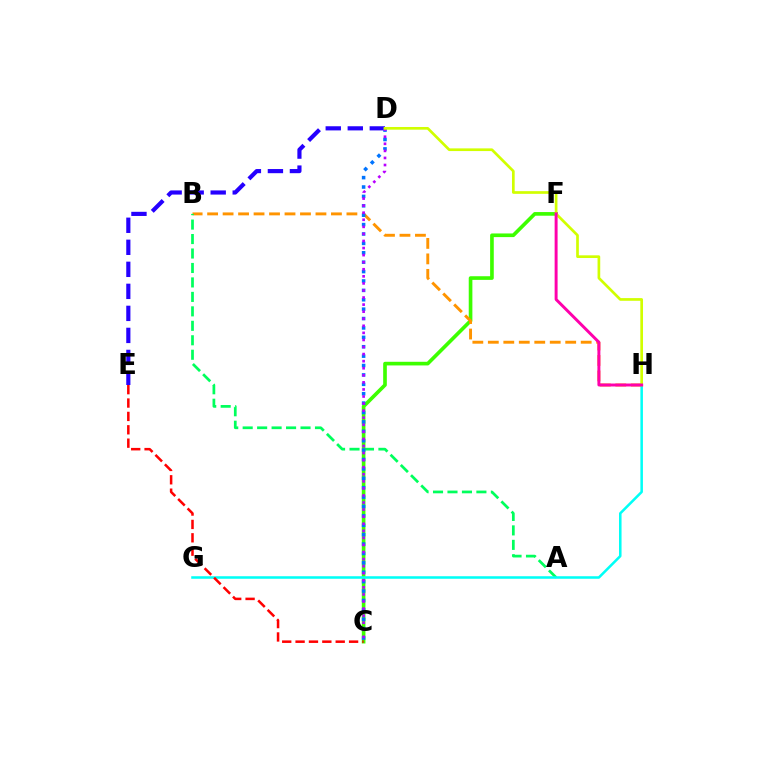{('C', 'F'): [{'color': '#3dff00', 'line_style': 'solid', 'thickness': 2.63}], ('B', 'H'): [{'color': '#ff9400', 'line_style': 'dashed', 'thickness': 2.1}], ('D', 'E'): [{'color': '#2500ff', 'line_style': 'dashed', 'thickness': 2.99}], ('A', 'B'): [{'color': '#00ff5c', 'line_style': 'dashed', 'thickness': 1.96}], ('C', 'D'): [{'color': '#0074ff', 'line_style': 'dotted', 'thickness': 2.55}, {'color': '#b900ff', 'line_style': 'dotted', 'thickness': 1.92}], ('G', 'H'): [{'color': '#00fff6', 'line_style': 'solid', 'thickness': 1.83}], ('D', 'H'): [{'color': '#d1ff00', 'line_style': 'solid', 'thickness': 1.93}], ('F', 'H'): [{'color': '#ff00ac', 'line_style': 'solid', 'thickness': 2.13}], ('C', 'E'): [{'color': '#ff0000', 'line_style': 'dashed', 'thickness': 1.82}]}